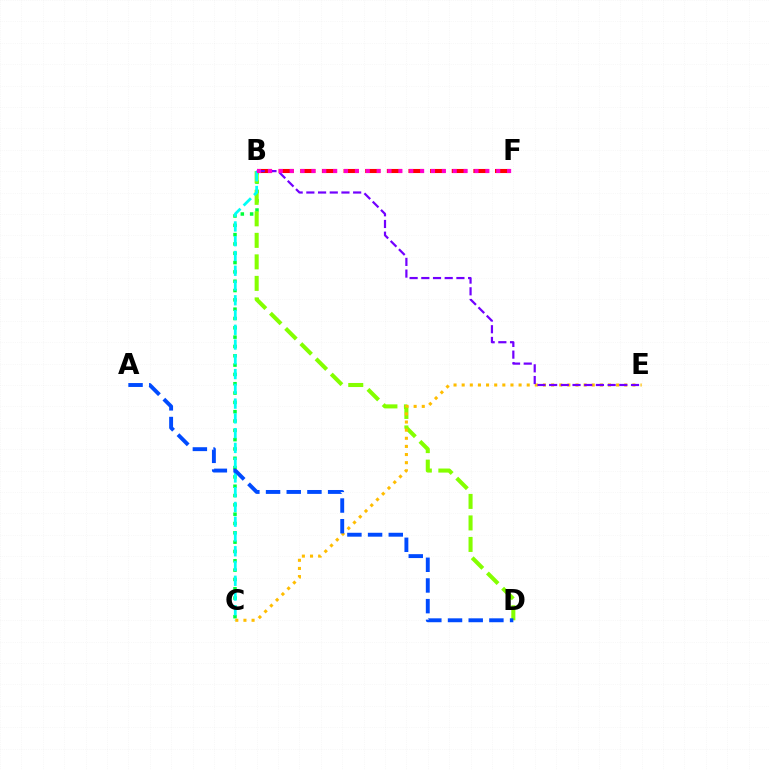{('B', 'C'): [{'color': '#00ff39', 'line_style': 'dotted', 'thickness': 2.53}, {'color': '#00fff6', 'line_style': 'dashed', 'thickness': 2.01}], ('B', 'D'): [{'color': '#84ff00', 'line_style': 'dashed', 'thickness': 2.92}], ('B', 'F'): [{'color': '#ff0000', 'line_style': 'dashed', 'thickness': 2.94}, {'color': '#ff00cf', 'line_style': 'dotted', 'thickness': 2.95}], ('C', 'E'): [{'color': '#ffbd00', 'line_style': 'dotted', 'thickness': 2.21}], ('A', 'D'): [{'color': '#004bff', 'line_style': 'dashed', 'thickness': 2.81}], ('B', 'E'): [{'color': '#7200ff', 'line_style': 'dashed', 'thickness': 1.59}]}